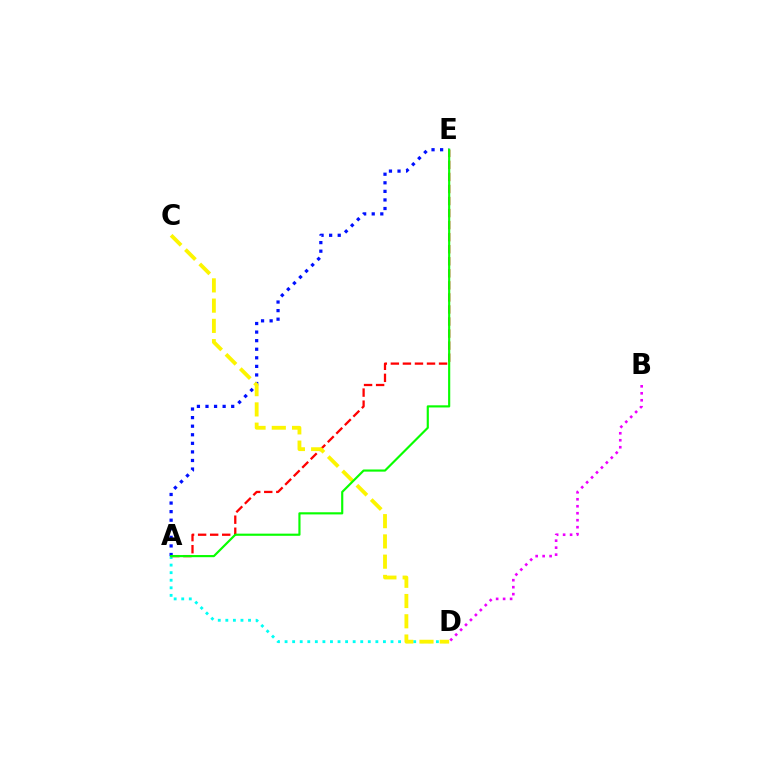{('A', 'E'): [{'color': '#0010ff', 'line_style': 'dotted', 'thickness': 2.33}, {'color': '#ff0000', 'line_style': 'dashed', 'thickness': 1.64}, {'color': '#08ff00', 'line_style': 'solid', 'thickness': 1.55}], ('A', 'D'): [{'color': '#00fff6', 'line_style': 'dotted', 'thickness': 2.06}], ('B', 'D'): [{'color': '#ee00ff', 'line_style': 'dotted', 'thickness': 1.9}], ('C', 'D'): [{'color': '#fcf500', 'line_style': 'dashed', 'thickness': 2.75}]}